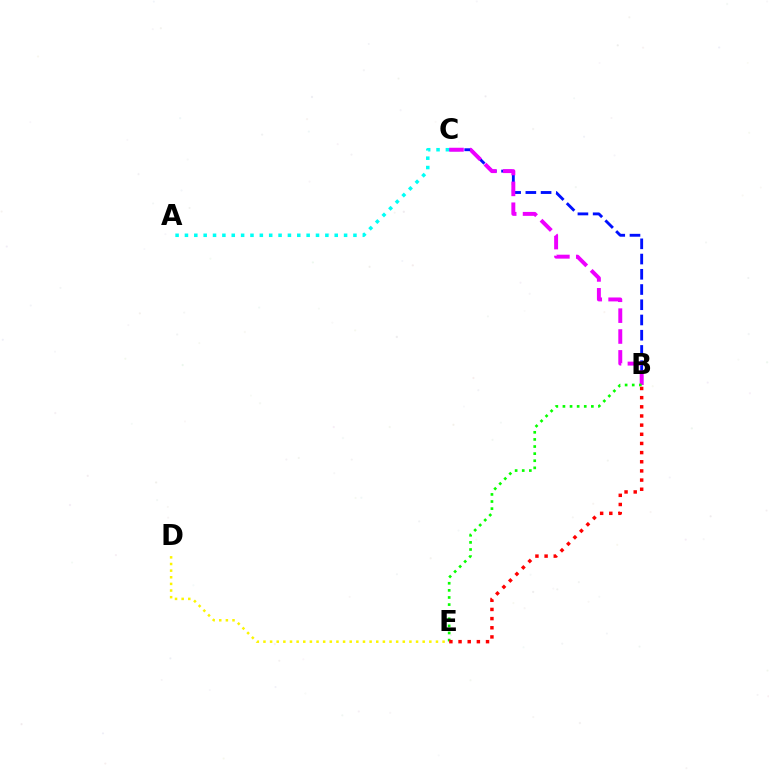{('B', 'C'): [{'color': '#0010ff', 'line_style': 'dashed', 'thickness': 2.07}, {'color': '#ee00ff', 'line_style': 'dashed', 'thickness': 2.83}], ('B', 'E'): [{'color': '#08ff00', 'line_style': 'dotted', 'thickness': 1.93}, {'color': '#ff0000', 'line_style': 'dotted', 'thickness': 2.49}], ('D', 'E'): [{'color': '#fcf500', 'line_style': 'dotted', 'thickness': 1.8}], ('A', 'C'): [{'color': '#00fff6', 'line_style': 'dotted', 'thickness': 2.54}]}